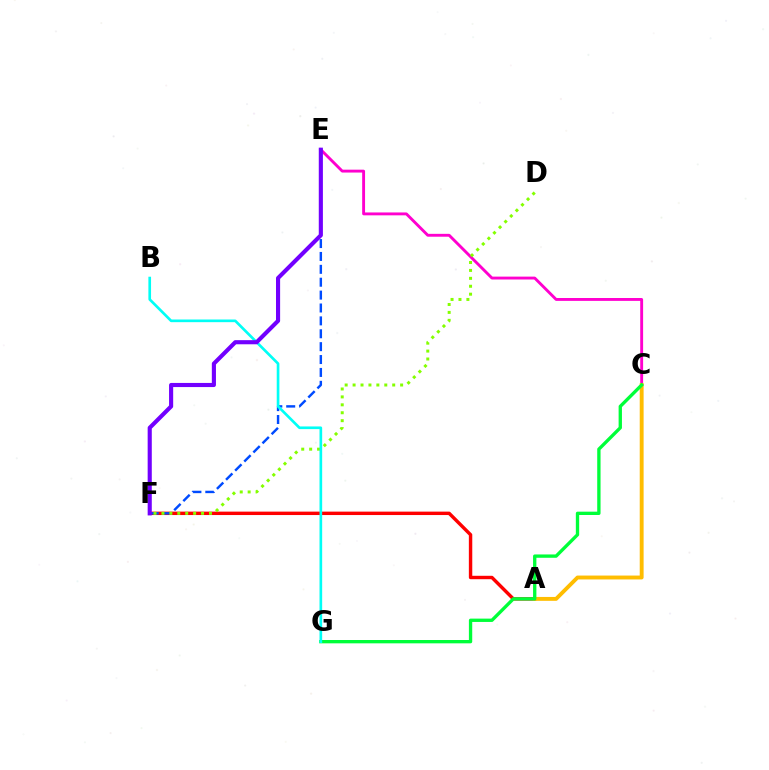{('A', 'F'): [{'color': '#ff0000', 'line_style': 'solid', 'thickness': 2.46}], ('E', 'F'): [{'color': '#004bff', 'line_style': 'dashed', 'thickness': 1.75}, {'color': '#7200ff', 'line_style': 'solid', 'thickness': 2.97}], ('C', 'E'): [{'color': '#ff00cf', 'line_style': 'solid', 'thickness': 2.07}], ('A', 'C'): [{'color': '#ffbd00', 'line_style': 'solid', 'thickness': 2.8}], ('C', 'G'): [{'color': '#00ff39', 'line_style': 'solid', 'thickness': 2.4}], ('D', 'F'): [{'color': '#84ff00', 'line_style': 'dotted', 'thickness': 2.15}], ('B', 'G'): [{'color': '#00fff6', 'line_style': 'solid', 'thickness': 1.92}]}